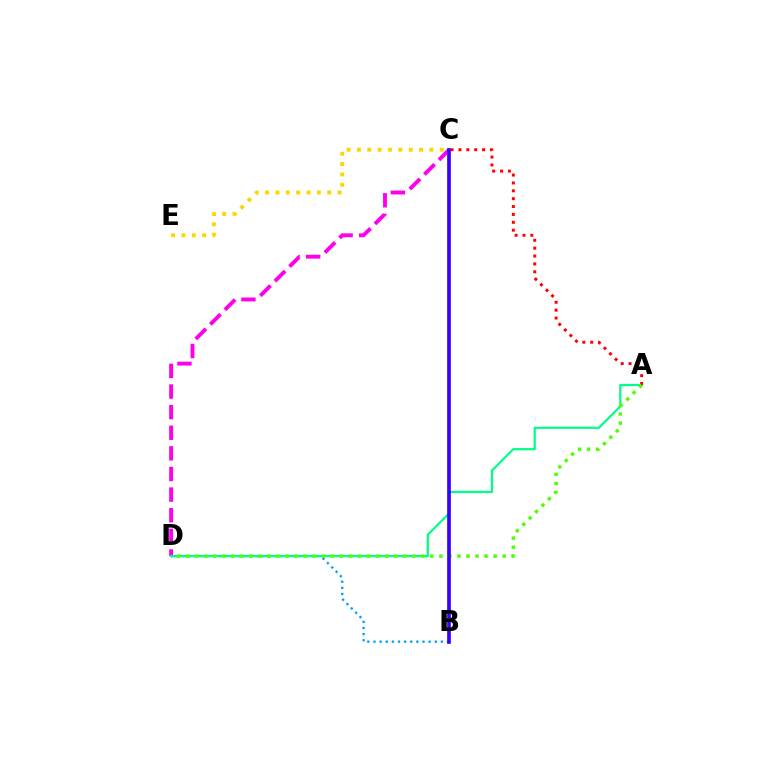{('C', 'D'): [{'color': '#ff00ed', 'line_style': 'dashed', 'thickness': 2.8}], ('B', 'D'): [{'color': '#009eff', 'line_style': 'dotted', 'thickness': 1.67}], ('A', 'D'): [{'color': '#00ff86', 'line_style': 'solid', 'thickness': 1.59}, {'color': '#4fff00', 'line_style': 'dotted', 'thickness': 2.46}], ('A', 'C'): [{'color': '#ff0000', 'line_style': 'dotted', 'thickness': 2.14}], ('B', 'C'): [{'color': '#3700ff', 'line_style': 'solid', 'thickness': 2.65}], ('C', 'E'): [{'color': '#ffd500', 'line_style': 'dotted', 'thickness': 2.81}]}